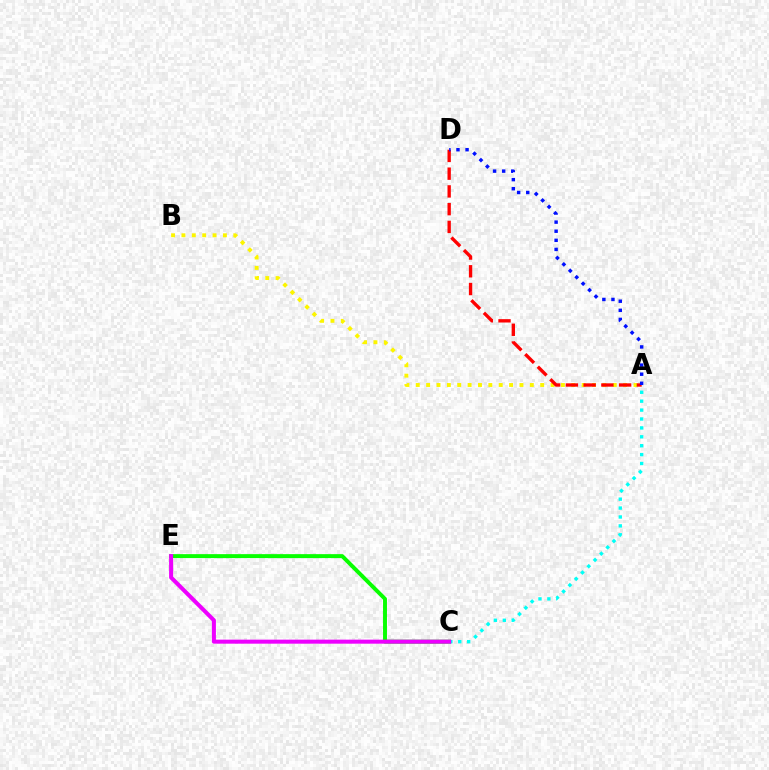{('A', 'B'): [{'color': '#fcf500', 'line_style': 'dotted', 'thickness': 2.82}], ('C', 'E'): [{'color': '#08ff00', 'line_style': 'solid', 'thickness': 2.83}, {'color': '#ee00ff', 'line_style': 'solid', 'thickness': 2.91}], ('A', 'C'): [{'color': '#00fff6', 'line_style': 'dotted', 'thickness': 2.42}], ('A', 'D'): [{'color': '#ff0000', 'line_style': 'dashed', 'thickness': 2.41}, {'color': '#0010ff', 'line_style': 'dotted', 'thickness': 2.47}]}